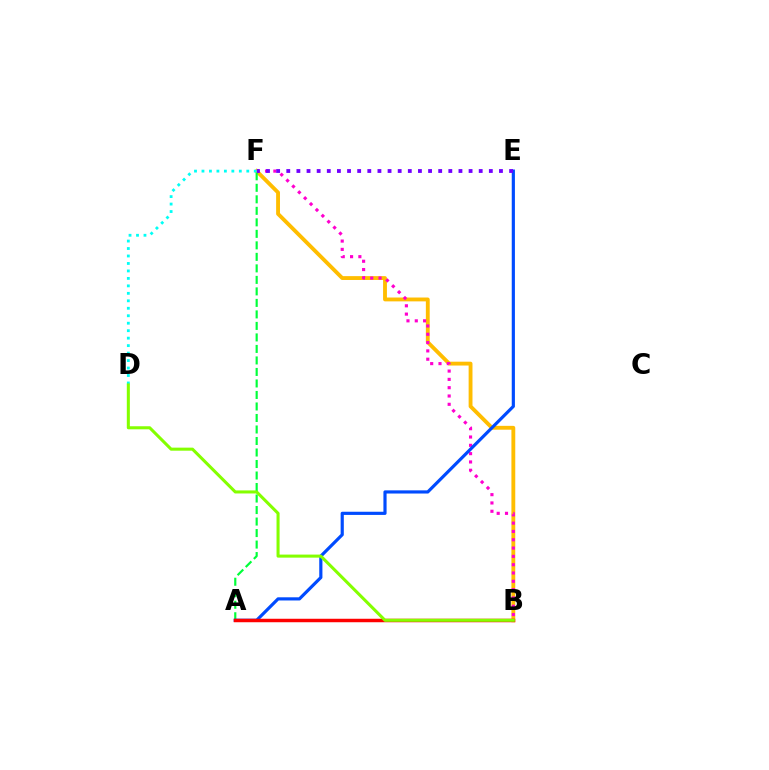{('B', 'F'): [{'color': '#ffbd00', 'line_style': 'solid', 'thickness': 2.77}, {'color': '#ff00cf', 'line_style': 'dotted', 'thickness': 2.26}], ('A', 'F'): [{'color': '#00ff39', 'line_style': 'dashed', 'thickness': 1.56}], ('A', 'E'): [{'color': '#004bff', 'line_style': 'solid', 'thickness': 2.29}], ('E', 'F'): [{'color': '#7200ff', 'line_style': 'dotted', 'thickness': 2.75}], ('A', 'B'): [{'color': '#ff0000', 'line_style': 'solid', 'thickness': 2.5}], ('D', 'F'): [{'color': '#00fff6', 'line_style': 'dotted', 'thickness': 2.03}], ('B', 'D'): [{'color': '#84ff00', 'line_style': 'solid', 'thickness': 2.2}]}